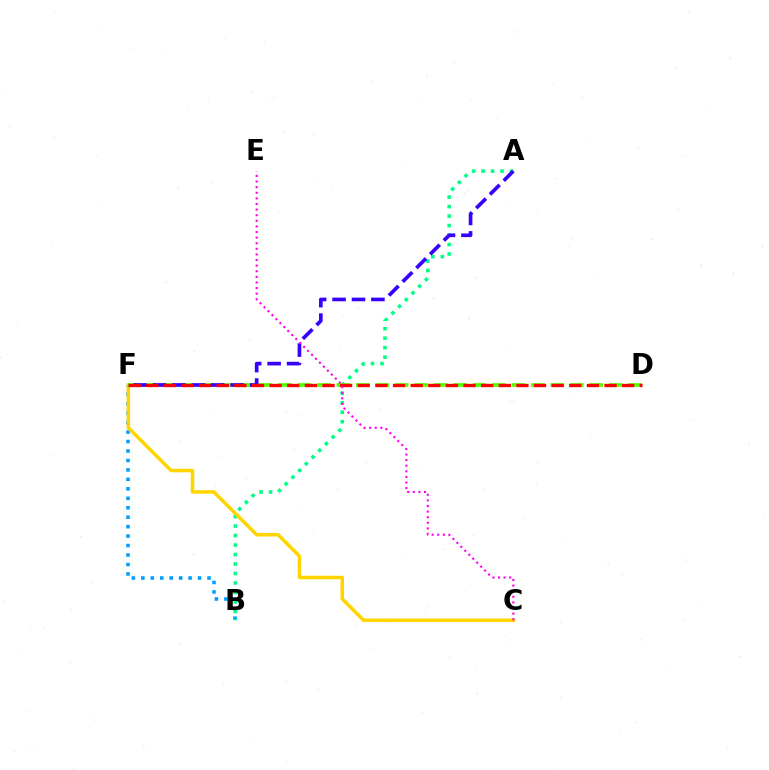{('B', 'F'): [{'color': '#009eff', 'line_style': 'dotted', 'thickness': 2.57}], ('A', 'B'): [{'color': '#00ff86', 'line_style': 'dotted', 'thickness': 2.58}], ('C', 'F'): [{'color': '#ffd500', 'line_style': 'solid', 'thickness': 2.55}], ('D', 'F'): [{'color': '#4fff00', 'line_style': 'dashed', 'thickness': 2.64}, {'color': '#ff0000', 'line_style': 'dashed', 'thickness': 2.39}], ('A', 'F'): [{'color': '#3700ff', 'line_style': 'dashed', 'thickness': 2.64}], ('C', 'E'): [{'color': '#ff00ed', 'line_style': 'dotted', 'thickness': 1.52}]}